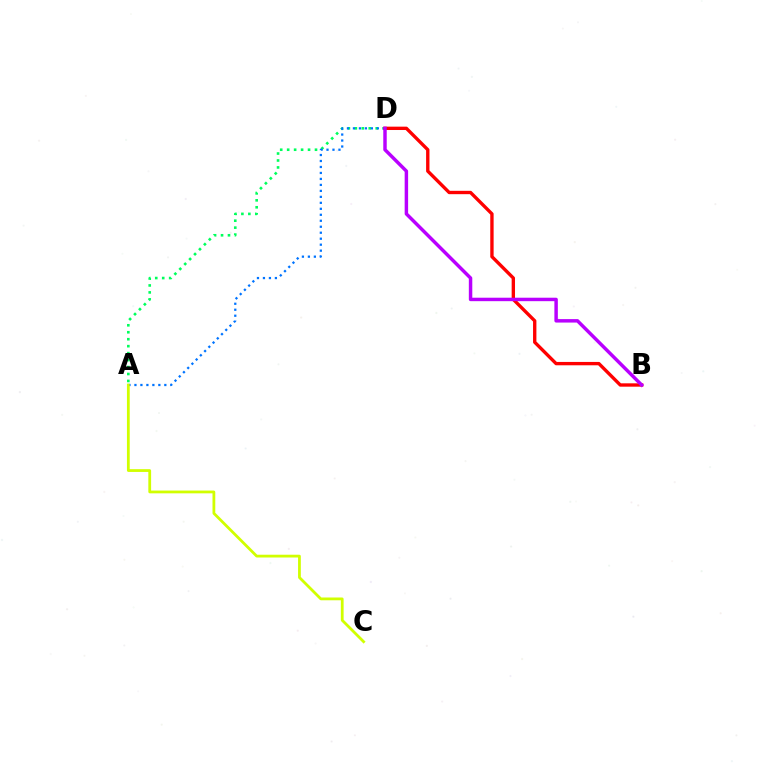{('A', 'D'): [{'color': '#00ff5c', 'line_style': 'dotted', 'thickness': 1.89}, {'color': '#0074ff', 'line_style': 'dotted', 'thickness': 1.62}], ('B', 'D'): [{'color': '#ff0000', 'line_style': 'solid', 'thickness': 2.42}, {'color': '#b900ff', 'line_style': 'solid', 'thickness': 2.49}], ('A', 'C'): [{'color': '#d1ff00', 'line_style': 'solid', 'thickness': 2.0}]}